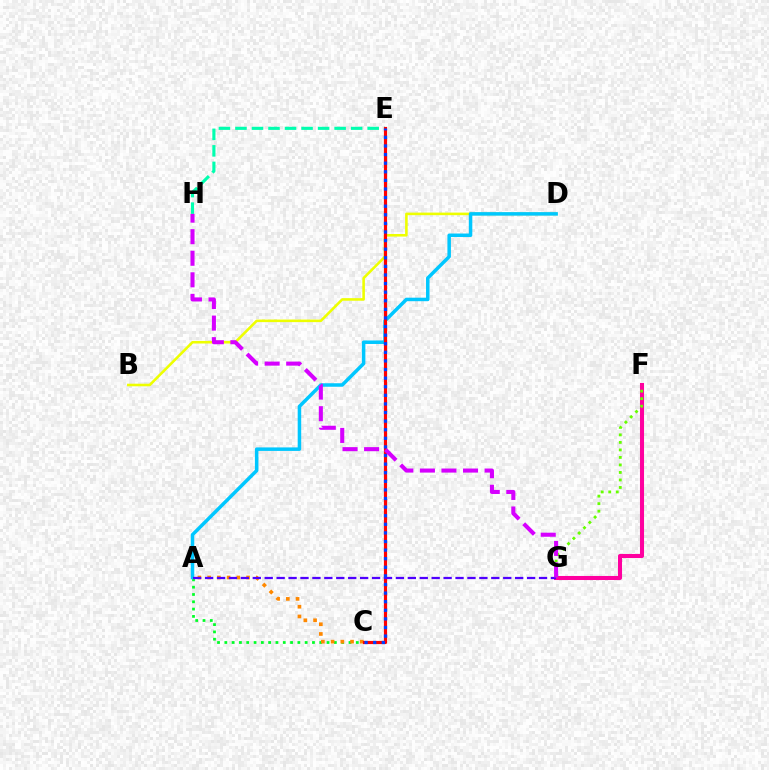{('A', 'C'): [{'color': '#00ff27', 'line_style': 'dotted', 'thickness': 1.98}, {'color': '#ff8800', 'line_style': 'dotted', 'thickness': 2.64}], ('E', 'H'): [{'color': '#00ffaf', 'line_style': 'dashed', 'thickness': 2.25}], ('B', 'D'): [{'color': '#eeff00', 'line_style': 'solid', 'thickness': 1.86}], ('F', 'G'): [{'color': '#ff00a0', 'line_style': 'solid', 'thickness': 2.93}, {'color': '#66ff00', 'line_style': 'dotted', 'thickness': 2.04}], ('A', 'D'): [{'color': '#00c7ff', 'line_style': 'solid', 'thickness': 2.53}], ('C', 'E'): [{'color': '#ff0000', 'line_style': 'solid', 'thickness': 2.28}, {'color': '#003fff', 'line_style': 'dotted', 'thickness': 2.34}], ('A', 'G'): [{'color': '#4f00ff', 'line_style': 'dashed', 'thickness': 1.62}], ('G', 'H'): [{'color': '#d600ff', 'line_style': 'dashed', 'thickness': 2.93}]}